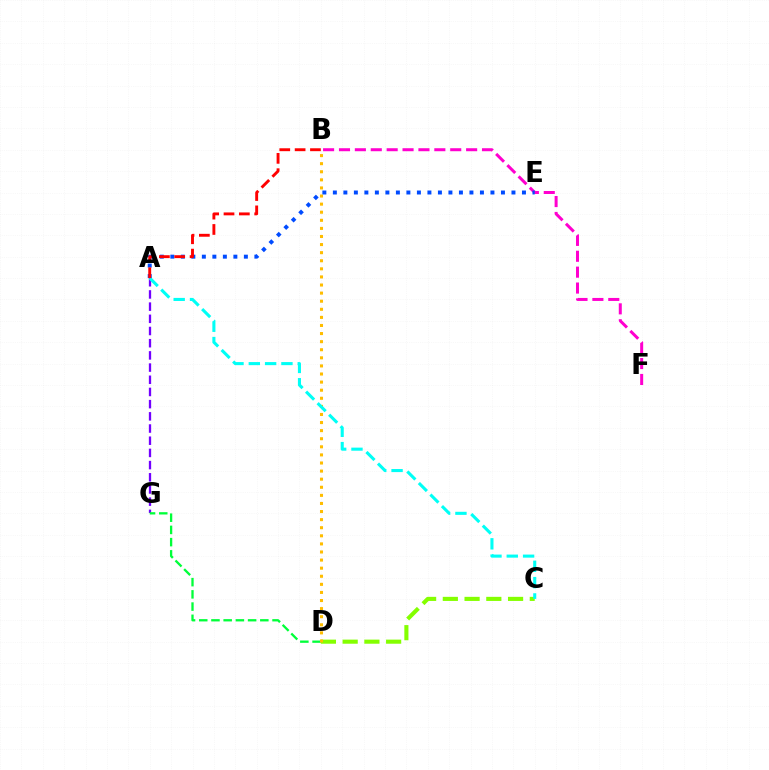{('C', 'D'): [{'color': '#84ff00', 'line_style': 'dashed', 'thickness': 2.95}], ('A', 'G'): [{'color': '#7200ff', 'line_style': 'dashed', 'thickness': 1.66}], ('D', 'G'): [{'color': '#00ff39', 'line_style': 'dashed', 'thickness': 1.66}], ('B', 'D'): [{'color': '#ffbd00', 'line_style': 'dotted', 'thickness': 2.2}], ('A', 'C'): [{'color': '#00fff6', 'line_style': 'dashed', 'thickness': 2.22}], ('B', 'F'): [{'color': '#ff00cf', 'line_style': 'dashed', 'thickness': 2.16}], ('A', 'E'): [{'color': '#004bff', 'line_style': 'dotted', 'thickness': 2.85}], ('A', 'B'): [{'color': '#ff0000', 'line_style': 'dashed', 'thickness': 2.08}]}